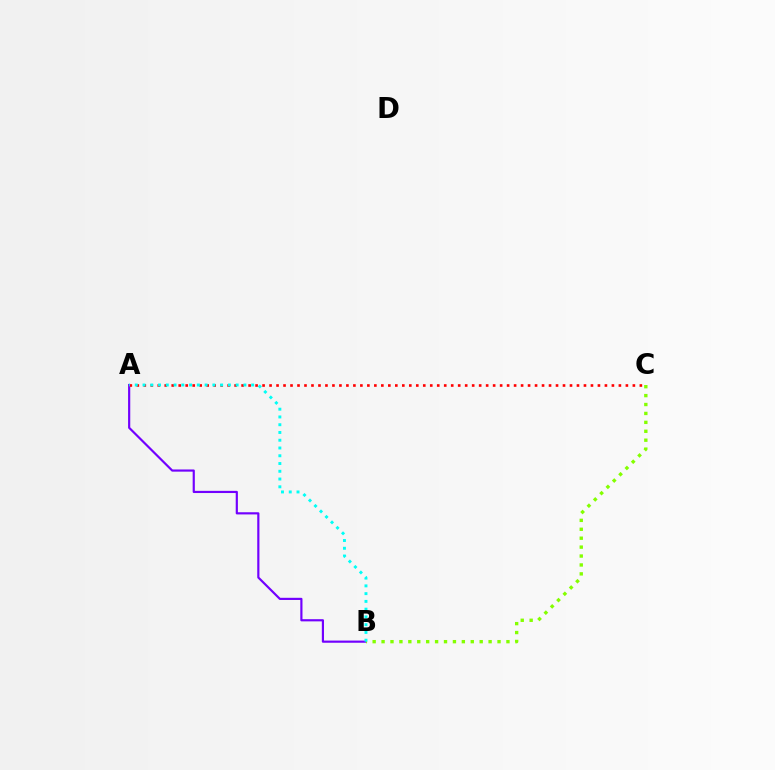{('A', 'B'): [{'color': '#7200ff', 'line_style': 'solid', 'thickness': 1.57}, {'color': '#00fff6', 'line_style': 'dotted', 'thickness': 2.11}], ('A', 'C'): [{'color': '#ff0000', 'line_style': 'dotted', 'thickness': 1.9}], ('B', 'C'): [{'color': '#84ff00', 'line_style': 'dotted', 'thickness': 2.42}]}